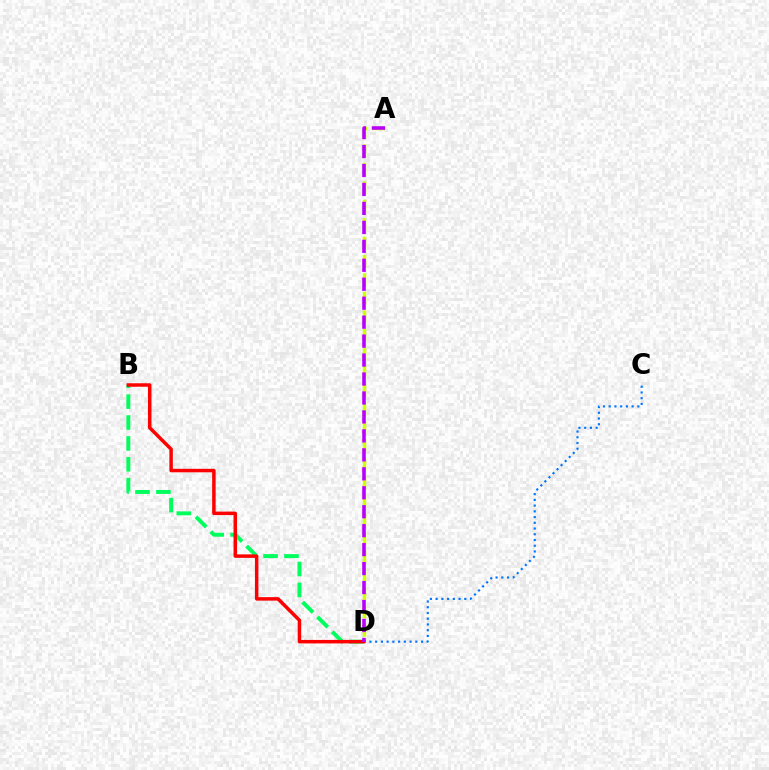{('A', 'D'): [{'color': '#d1ff00', 'line_style': 'dashed', 'thickness': 2.51}, {'color': '#b900ff', 'line_style': 'dashed', 'thickness': 2.58}], ('B', 'D'): [{'color': '#00ff5c', 'line_style': 'dashed', 'thickness': 2.84}, {'color': '#ff0000', 'line_style': 'solid', 'thickness': 2.51}], ('C', 'D'): [{'color': '#0074ff', 'line_style': 'dotted', 'thickness': 1.56}]}